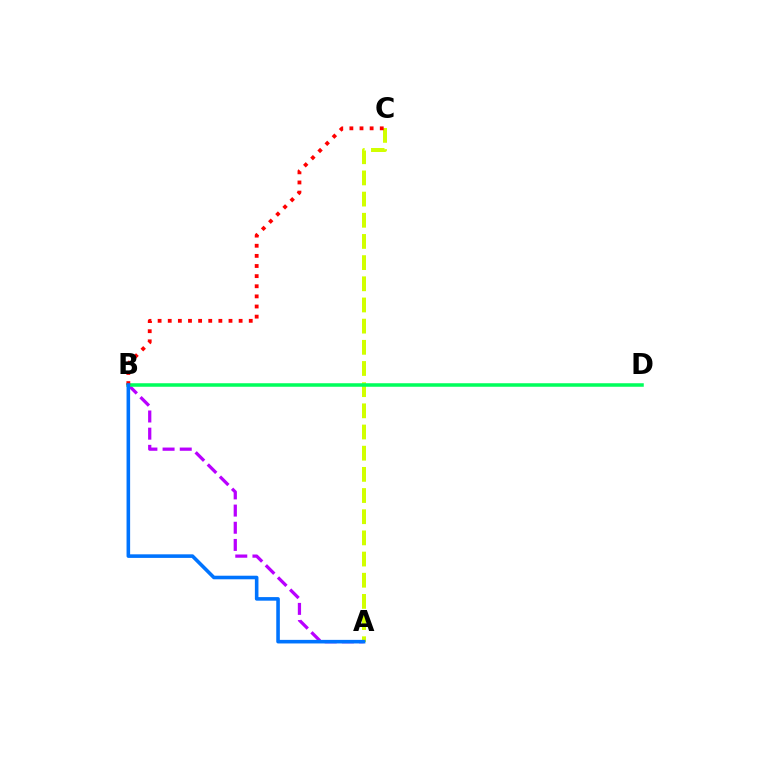{('A', 'B'): [{'color': '#b900ff', 'line_style': 'dashed', 'thickness': 2.33}, {'color': '#0074ff', 'line_style': 'solid', 'thickness': 2.58}], ('A', 'C'): [{'color': '#d1ff00', 'line_style': 'dashed', 'thickness': 2.88}], ('B', 'D'): [{'color': '#00ff5c', 'line_style': 'solid', 'thickness': 2.54}], ('B', 'C'): [{'color': '#ff0000', 'line_style': 'dotted', 'thickness': 2.75}]}